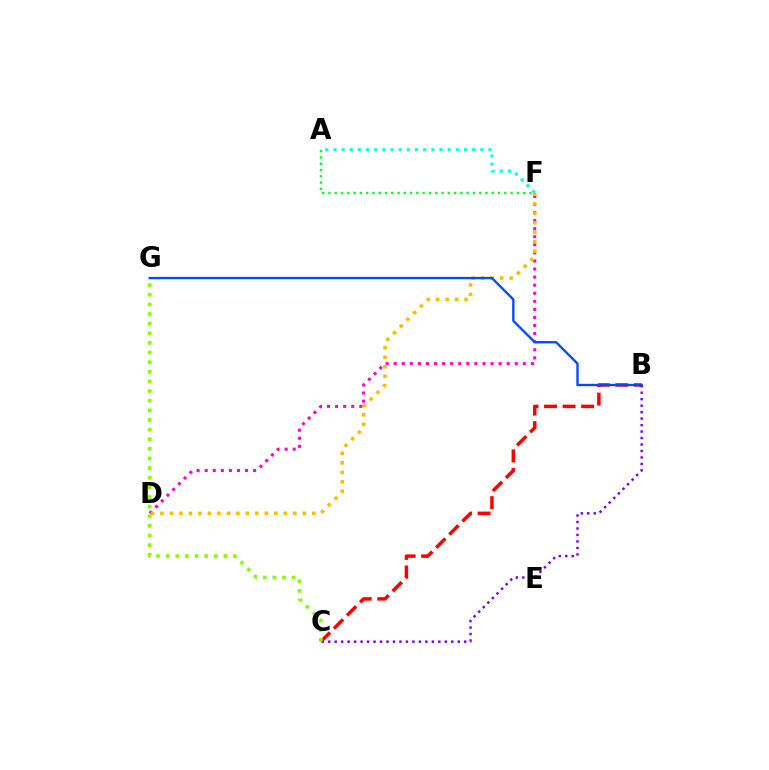{('B', 'C'): [{'color': '#ff0000', 'line_style': 'dashed', 'thickness': 2.52}, {'color': '#7200ff', 'line_style': 'dotted', 'thickness': 1.76}], ('D', 'F'): [{'color': '#ff00cf', 'line_style': 'dotted', 'thickness': 2.19}, {'color': '#ffbd00', 'line_style': 'dotted', 'thickness': 2.58}], ('A', 'F'): [{'color': '#00ff39', 'line_style': 'dotted', 'thickness': 1.71}, {'color': '#00fff6', 'line_style': 'dotted', 'thickness': 2.22}], ('B', 'G'): [{'color': '#004bff', 'line_style': 'solid', 'thickness': 1.69}], ('C', 'G'): [{'color': '#84ff00', 'line_style': 'dotted', 'thickness': 2.62}]}